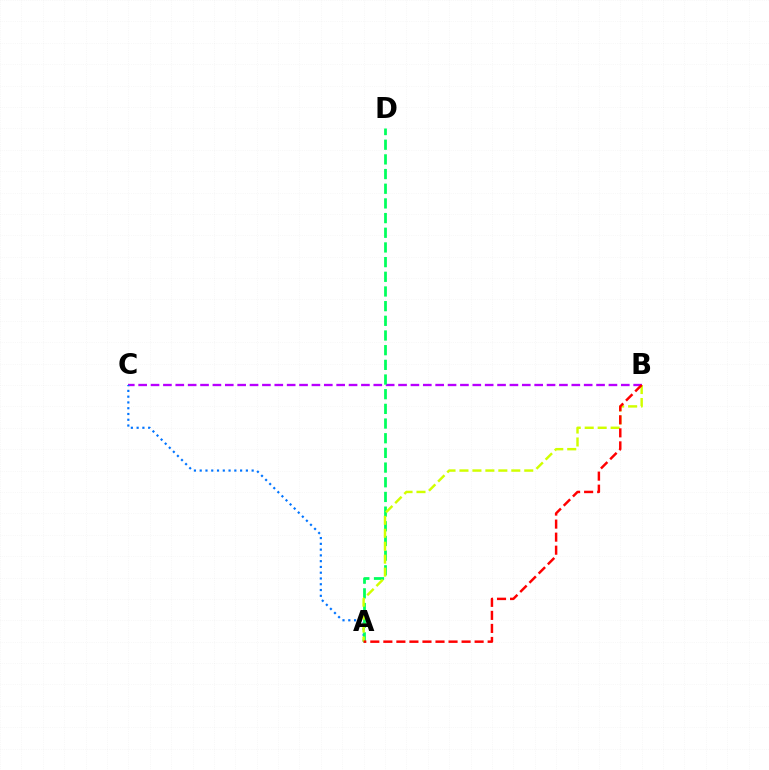{('B', 'C'): [{'color': '#b900ff', 'line_style': 'dashed', 'thickness': 1.68}], ('A', 'C'): [{'color': '#0074ff', 'line_style': 'dotted', 'thickness': 1.57}], ('A', 'D'): [{'color': '#00ff5c', 'line_style': 'dashed', 'thickness': 1.99}], ('A', 'B'): [{'color': '#d1ff00', 'line_style': 'dashed', 'thickness': 1.76}, {'color': '#ff0000', 'line_style': 'dashed', 'thickness': 1.77}]}